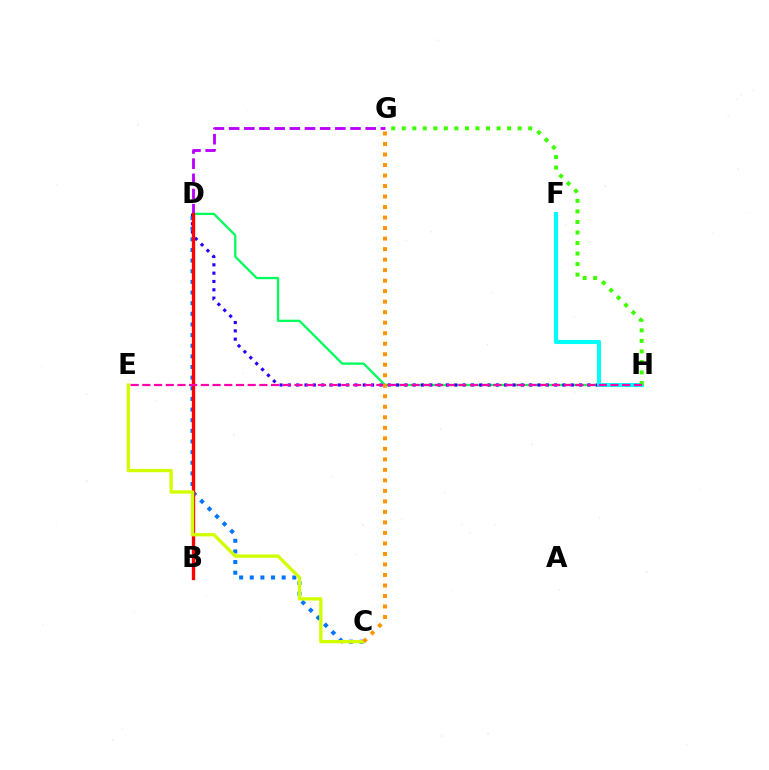{('D', 'H'): [{'color': '#00ff5c', 'line_style': 'solid', 'thickness': 1.65}, {'color': '#2500ff', 'line_style': 'dotted', 'thickness': 2.26}], ('C', 'D'): [{'color': '#0074ff', 'line_style': 'dotted', 'thickness': 2.89}], ('D', 'G'): [{'color': '#b900ff', 'line_style': 'dashed', 'thickness': 2.06}], ('B', 'D'): [{'color': '#ff0000', 'line_style': 'solid', 'thickness': 2.4}], ('F', 'H'): [{'color': '#00fff6', 'line_style': 'solid', 'thickness': 2.94}], ('G', 'H'): [{'color': '#3dff00', 'line_style': 'dotted', 'thickness': 2.86}], ('C', 'E'): [{'color': '#d1ff00', 'line_style': 'solid', 'thickness': 2.38}], ('E', 'H'): [{'color': '#ff00ac', 'line_style': 'dashed', 'thickness': 1.59}], ('C', 'G'): [{'color': '#ff9400', 'line_style': 'dotted', 'thickness': 2.86}]}